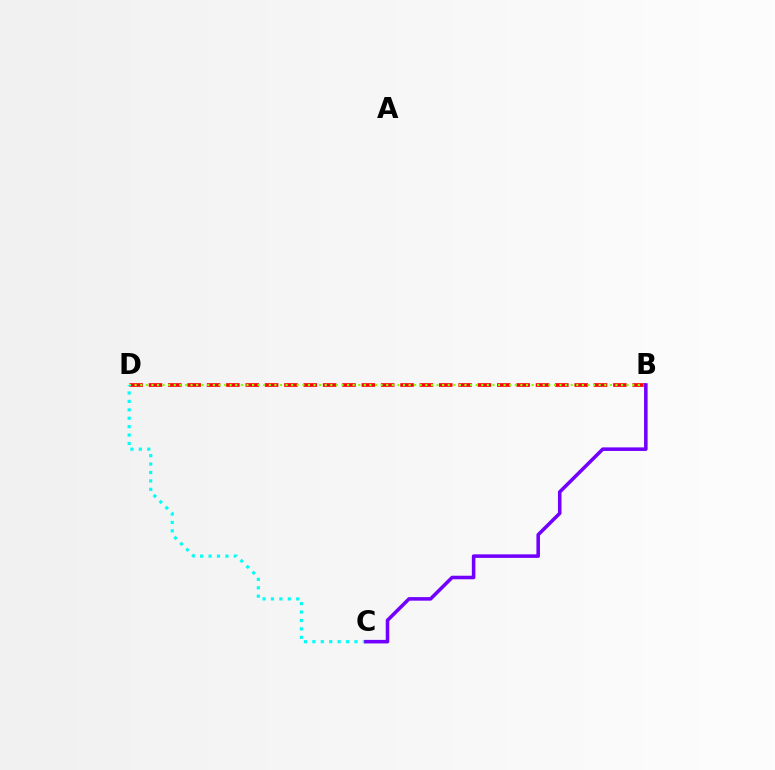{('B', 'D'): [{'color': '#ff0000', 'line_style': 'dashed', 'thickness': 2.63}, {'color': '#84ff00', 'line_style': 'dotted', 'thickness': 1.52}], ('C', 'D'): [{'color': '#00fff6', 'line_style': 'dotted', 'thickness': 2.29}], ('B', 'C'): [{'color': '#7200ff', 'line_style': 'solid', 'thickness': 2.56}]}